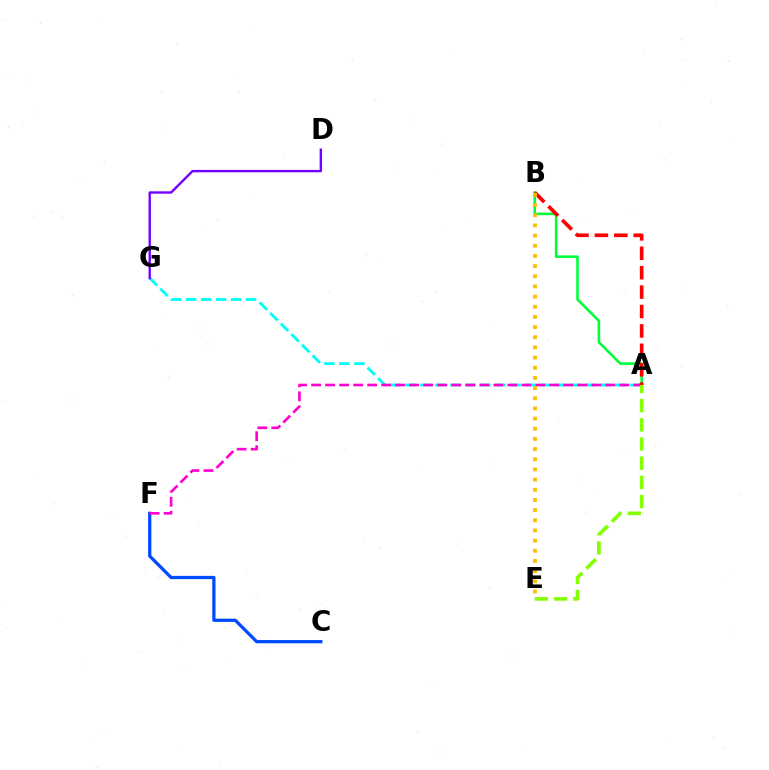{('A', 'G'): [{'color': '#00fff6', 'line_style': 'dashed', 'thickness': 2.04}], ('D', 'G'): [{'color': '#7200ff', 'line_style': 'solid', 'thickness': 1.71}], ('A', 'B'): [{'color': '#00ff39', 'line_style': 'solid', 'thickness': 1.85}, {'color': '#ff0000', 'line_style': 'dashed', 'thickness': 2.64}], ('C', 'F'): [{'color': '#004bff', 'line_style': 'solid', 'thickness': 2.34}], ('A', 'F'): [{'color': '#ff00cf', 'line_style': 'dashed', 'thickness': 1.9}], ('B', 'E'): [{'color': '#ffbd00', 'line_style': 'dotted', 'thickness': 2.76}], ('A', 'E'): [{'color': '#84ff00', 'line_style': 'dashed', 'thickness': 2.6}]}